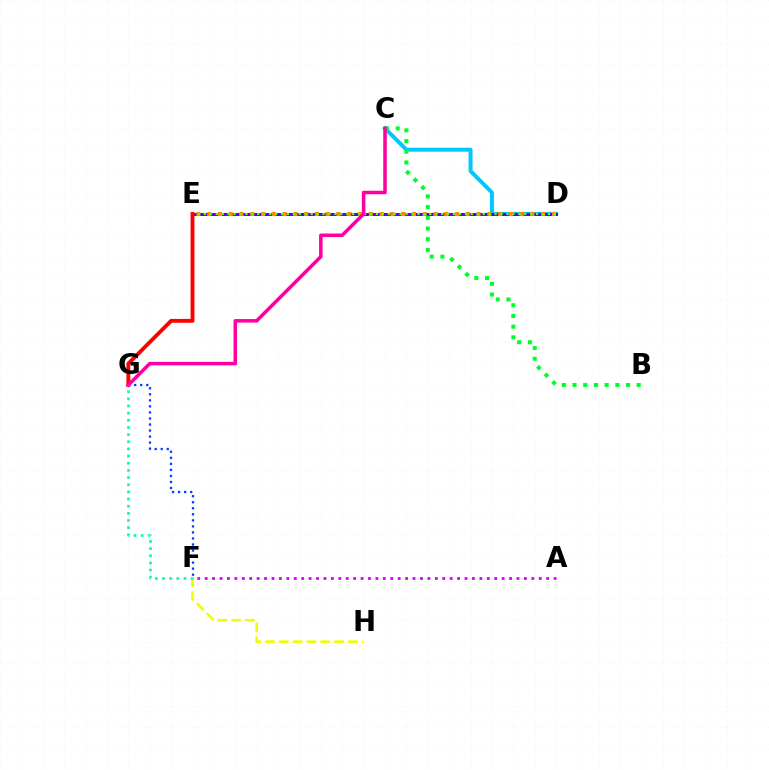{('F', 'H'): [{'color': '#eeff00', 'line_style': 'dashed', 'thickness': 1.88}], ('C', 'D'): [{'color': '#00c7ff', 'line_style': 'solid', 'thickness': 2.85}], ('D', 'E'): [{'color': '#4f00ff', 'line_style': 'solid', 'thickness': 2.15}, {'color': '#ff8800', 'line_style': 'dotted', 'thickness': 2.93}, {'color': '#66ff00', 'line_style': 'dotted', 'thickness': 1.61}], ('B', 'C'): [{'color': '#00ff27', 'line_style': 'dotted', 'thickness': 2.91}], ('F', 'G'): [{'color': '#003fff', 'line_style': 'dotted', 'thickness': 1.64}, {'color': '#00ffaf', 'line_style': 'dotted', 'thickness': 1.94}], ('E', 'G'): [{'color': '#ff0000', 'line_style': 'solid', 'thickness': 2.78}], ('C', 'G'): [{'color': '#ff00a0', 'line_style': 'solid', 'thickness': 2.55}], ('A', 'F'): [{'color': '#d600ff', 'line_style': 'dotted', 'thickness': 2.02}]}